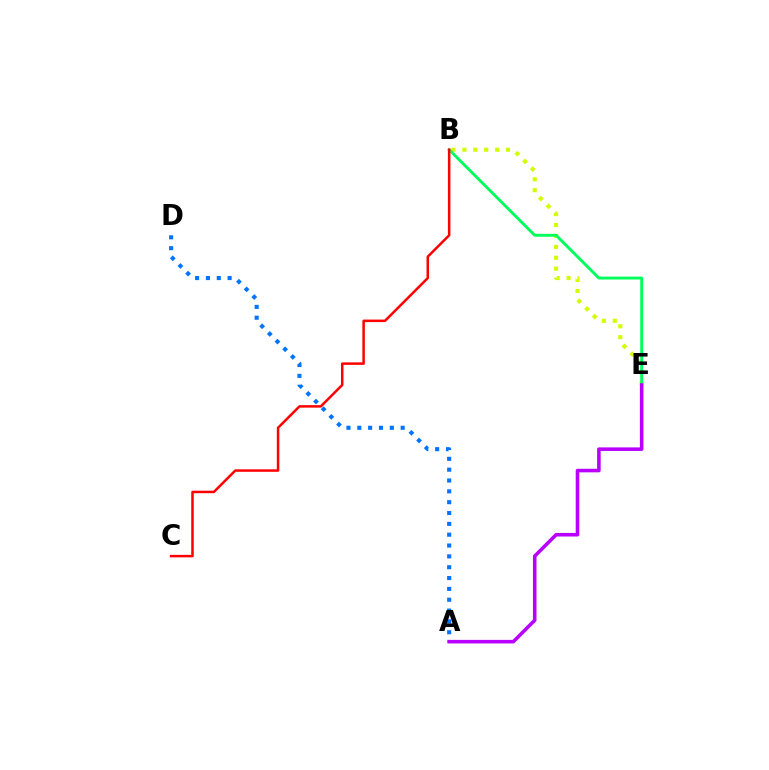{('B', 'E'): [{'color': '#d1ff00', 'line_style': 'dotted', 'thickness': 2.97}, {'color': '#00ff5c', 'line_style': 'solid', 'thickness': 2.08}], ('B', 'C'): [{'color': '#ff0000', 'line_style': 'solid', 'thickness': 1.8}], ('A', 'D'): [{'color': '#0074ff', 'line_style': 'dotted', 'thickness': 2.94}], ('A', 'E'): [{'color': '#b900ff', 'line_style': 'solid', 'thickness': 2.57}]}